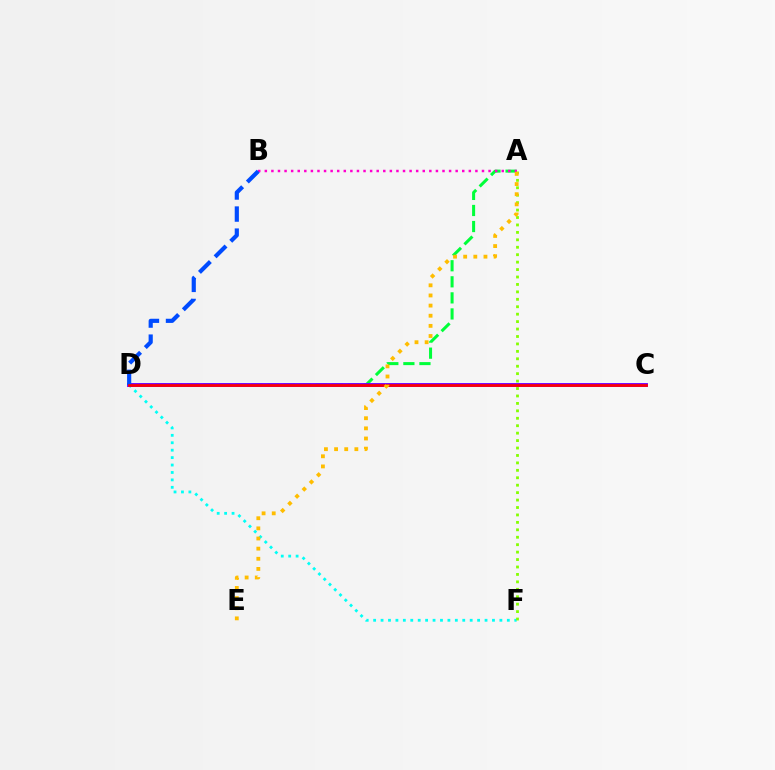{('A', 'D'): [{'color': '#00ff39', 'line_style': 'dashed', 'thickness': 2.18}], ('D', 'F'): [{'color': '#00fff6', 'line_style': 'dotted', 'thickness': 2.02}], ('C', 'D'): [{'color': '#7200ff', 'line_style': 'solid', 'thickness': 2.8}, {'color': '#ff0000', 'line_style': 'solid', 'thickness': 1.94}], ('A', 'B'): [{'color': '#ff00cf', 'line_style': 'dotted', 'thickness': 1.79}], ('B', 'D'): [{'color': '#004bff', 'line_style': 'dashed', 'thickness': 3.0}], ('A', 'F'): [{'color': '#84ff00', 'line_style': 'dotted', 'thickness': 2.02}], ('A', 'E'): [{'color': '#ffbd00', 'line_style': 'dotted', 'thickness': 2.75}]}